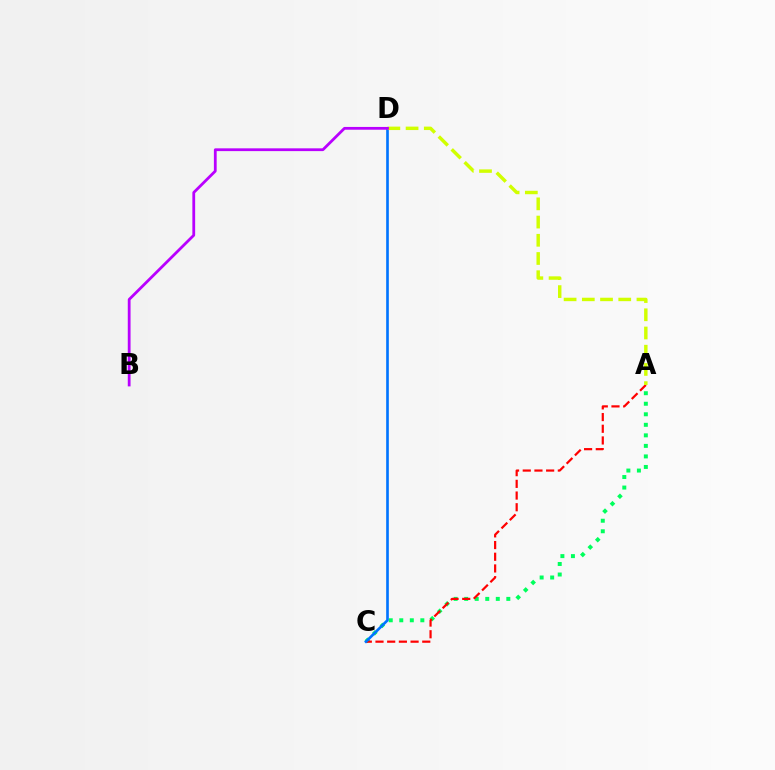{('A', 'C'): [{'color': '#00ff5c', 'line_style': 'dotted', 'thickness': 2.86}, {'color': '#ff0000', 'line_style': 'dashed', 'thickness': 1.59}], ('C', 'D'): [{'color': '#0074ff', 'line_style': 'solid', 'thickness': 1.91}], ('A', 'D'): [{'color': '#d1ff00', 'line_style': 'dashed', 'thickness': 2.47}], ('B', 'D'): [{'color': '#b900ff', 'line_style': 'solid', 'thickness': 2.0}]}